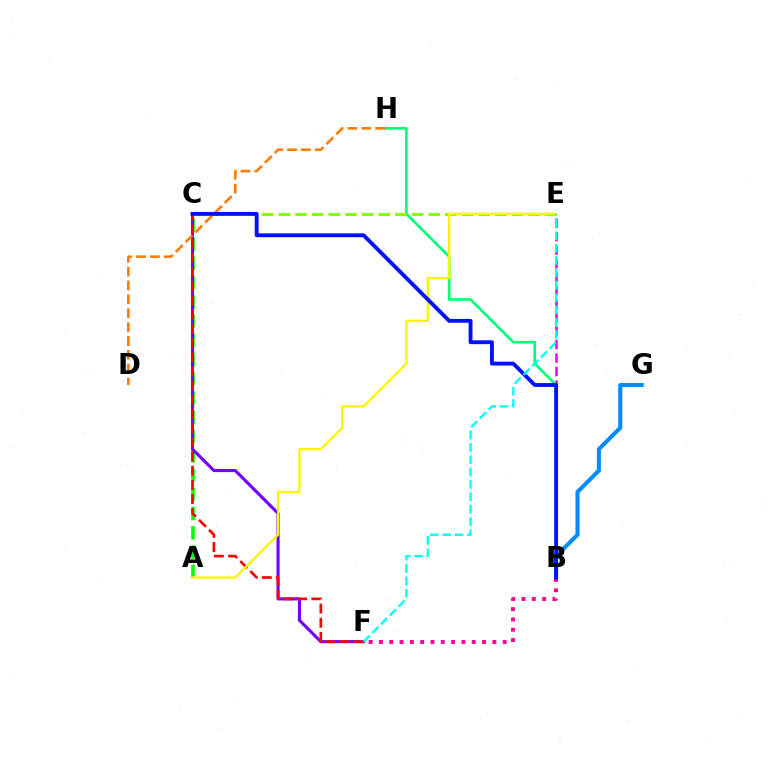{('B', 'G'): [{'color': '#008cff', 'line_style': 'solid', 'thickness': 2.94}], ('A', 'C'): [{'color': '#08ff00', 'line_style': 'dashed', 'thickness': 2.61}], ('B', 'E'): [{'color': '#ee00ff', 'line_style': 'dashed', 'thickness': 1.83}], ('B', 'F'): [{'color': '#ff0094', 'line_style': 'dotted', 'thickness': 2.8}], ('C', 'F'): [{'color': '#7200ff', 'line_style': 'solid', 'thickness': 2.24}, {'color': '#ff0000', 'line_style': 'dashed', 'thickness': 1.93}], ('B', 'H'): [{'color': '#00ff74', 'line_style': 'solid', 'thickness': 1.89}], ('C', 'E'): [{'color': '#84ff00', 'line_style': 'dashed', 'thickness': 2.26}], ('A', 'E'): [{'color': '#fcf500', 'line_style': 'solid', 'thickness': 1.68}], ('D', 'H'): [{'color': '#ff7c00', 'line_style': 'dashed', 'thickness': 1.88}], ('B', 'C'): [{'color': '#0010ff', 'line_style': 'solid', 'thickness': 2.77}], ('E', 'F'): [{'color': '#00fff6', 'line_style': 'dashed', 'thickness': 1.68}]}